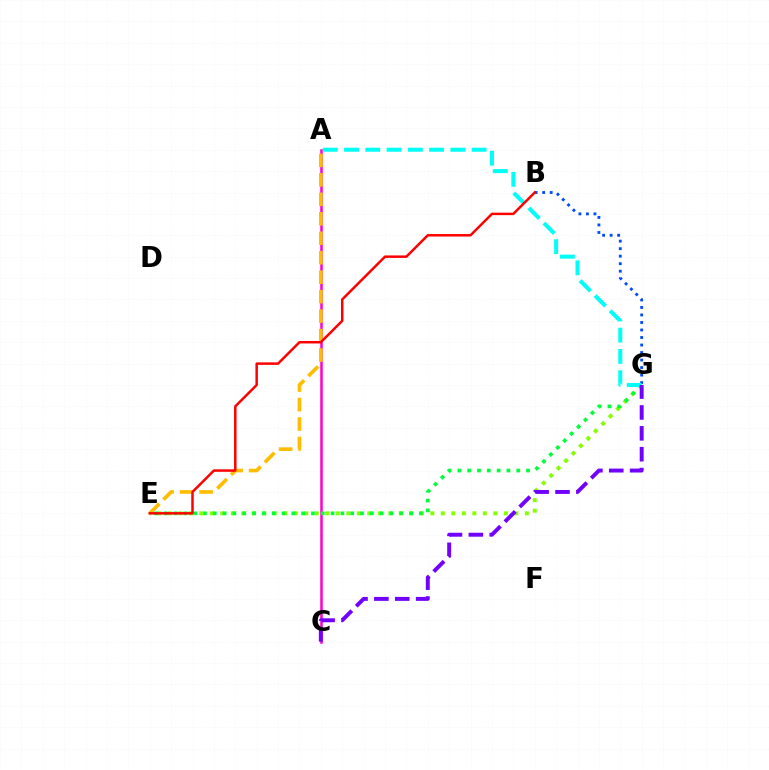{('A', 'C'): [{'color': '#ff00cf', 'line_style': 'solid', 'thickness': 1.81}], ('E', 'G'): [{'color': '#84ff00', 'line_style': 'dotted', 'thickness': 2.85}, {'color': '#00ff39', 'line_style': 'dotted', 'thickness': 2.67}], ('B', 'G'): [{'color': '#004bff', 'line_style': 'dotted', 'thickness': 2.04}], ('A', 'E'): [{'color': '#ffbd00', 'line_style': 'dashed', 'thickness': 2.64}], ('A', 'G'): [{'color': '#00fff6', 'line_style': 'dashed', 'thickness': 2.89}], ('B', 'E'): [{'color': '#ff0000', 'line_style': 'solid', 'thickness': 1.79}], ('C', 'G'): [{'color': '#7200ff', 'line_style': 'dashed', 'thickness': 2.84}]}